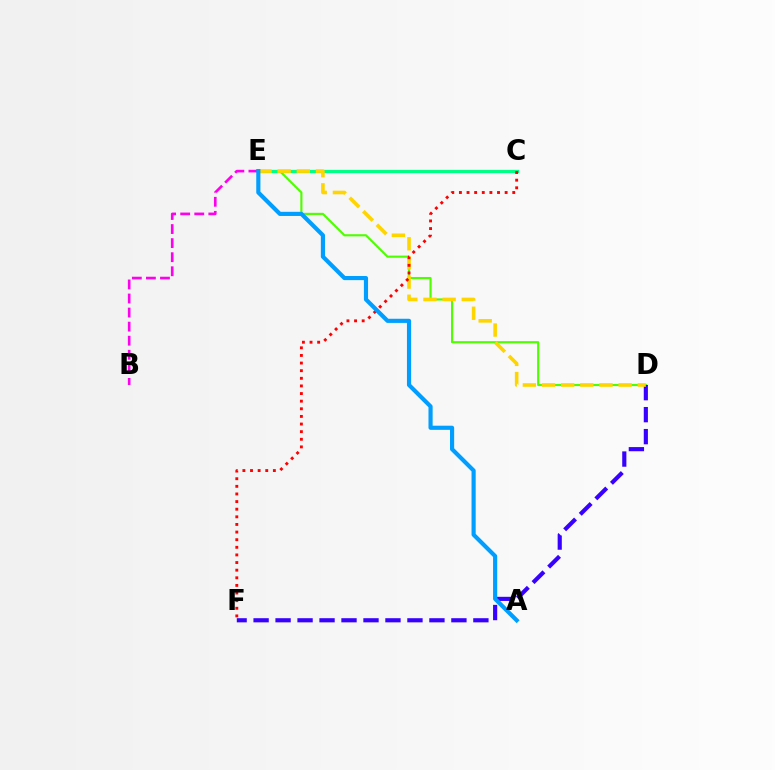{('D', 'E'): [{'color': '#4fff00', 'line_style': 'solid', 'thickness': 1.55}, {'color': '#ffd500', 'line_style': 'dashed', 'thickness': 2.6}], ('C', 'E'): [{'color': '#00ff86', 'line_style': 'solid', 'thickness': 2.36}], ('D', 'F'): [{'color': '#3700ff', 'line_style': 'dashed', 'thickness': 2.99}], ('B', 'E'): [{'color': '#ff00ed', 'line_style': 'dashed', 'thickness': 1.91}], ('C', 'F'): [{'color': '#ff0000', 'line_style': 'dotted', 'thickness': 2.07}], ('A', 'E'): [{'color': '#009eff', 'line_style': 'solid', 'thickness': 2.99}]}